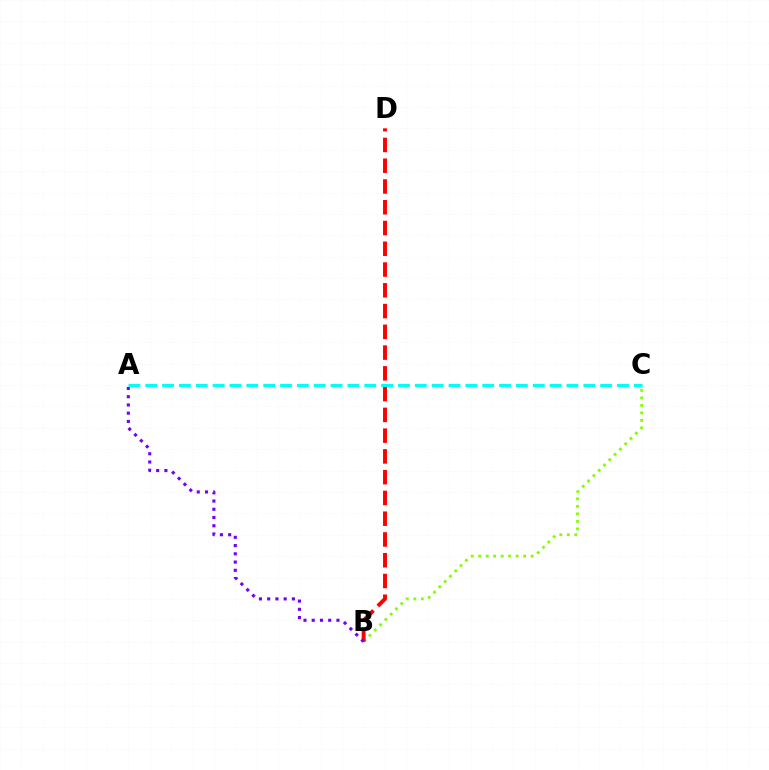{('B', 'C'): [{'color': '#84ff00', 'line_style': 'dotted', 'thickness': 2.04}], ('B', 'D'): [{'color': '#ff0000', 'line_style': 'dashed', 'thickness': 2.82}], ('A', 'B'): [{'color': '#7200ff', 'line_style': 'dotted', 'thickness': 2.24}], ('A', 'C'): [{'color': '#00fff6', 'line_style': 'dashed', 'thickness': 2.29}]}